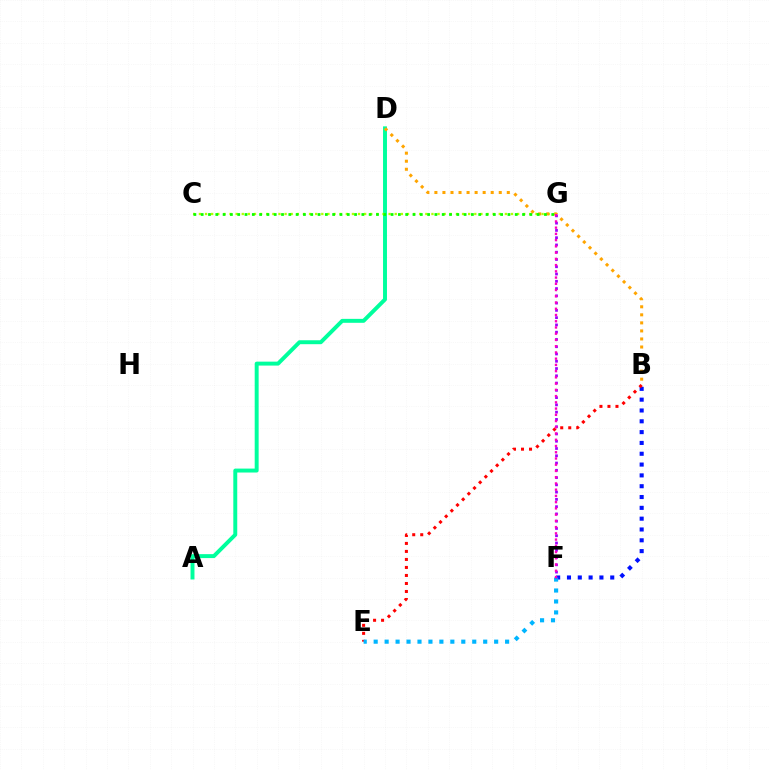{('B', 'F'): [{'color': '#0010ff', 'line_style': 'dotted', 'thickness': 2.94}], ('B', 'E'): [{'color': '#ff0000', 'line_style': 'dotted', 'thickness': 2.18}], ('A', 'D'): [{'color': '#00ff9d', 'line_style': 'solid', 'thickness': 2.84}], ('E', 'F'): [{'color': '#00b5ff', 'line_style': 'dotted', 'thickness': 2.98}], ('C', 'G'): [{'color': '#b3ff00', 'line_style': 'dotted', 'thickness': 1.66}, {'color': '#08ff00', 'line_style': 'dotted', 'thickness': 1.98}], ('B', 'D'): [{'color': '#ffa500', 'line_style': 'dotted', 'thickness': 2.19}], ('F', 'G'): [{'color': '#9b00ff', 'line_style': 'dotted', 'thickness': 1.98}, {'color': '#ff00bd', 'line_style': 'dotted', 'thickness': 1.7}]}